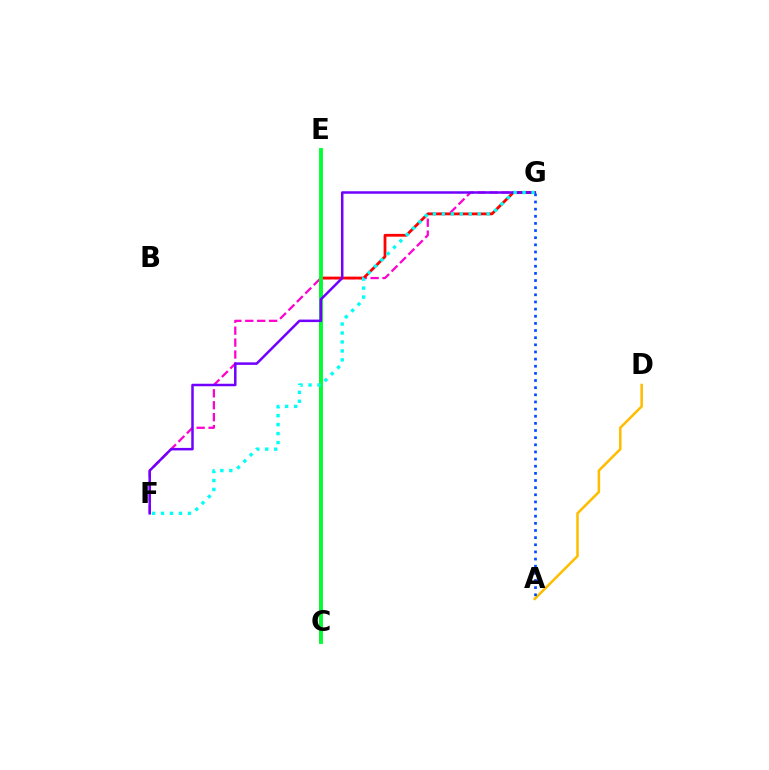{('A', 'D'): [{'color': '#ffbd00', 'line_style': 'solid', 'thickness': 1.83}], ('C', 'E'): [{'color': '#84ff00', 'line_style': 'solid', 'thickness': 2.6}, {'color': '#00ff39', 'line_style': 'solid', 'thickness': 2.69}], ('F', 'G'): [{'color': '#ff00cf', 'line_style': 'dashed', 'thickness': 1.62}, {'color': '#7200ff', 'line_style': 'solid', 'thickness': 1.8}, {'color': '#00fff6', 'line_style': 'dotted', 'thickness': 2.43}], ('C', 'G'): [{'color': '#ff0000', 'line_style': 'solid', 'thickness': 2.01}], ('A', 'G'): [{'color': '#004bff', 'line_style': 'dotted', 'thickness': 1.94}]}